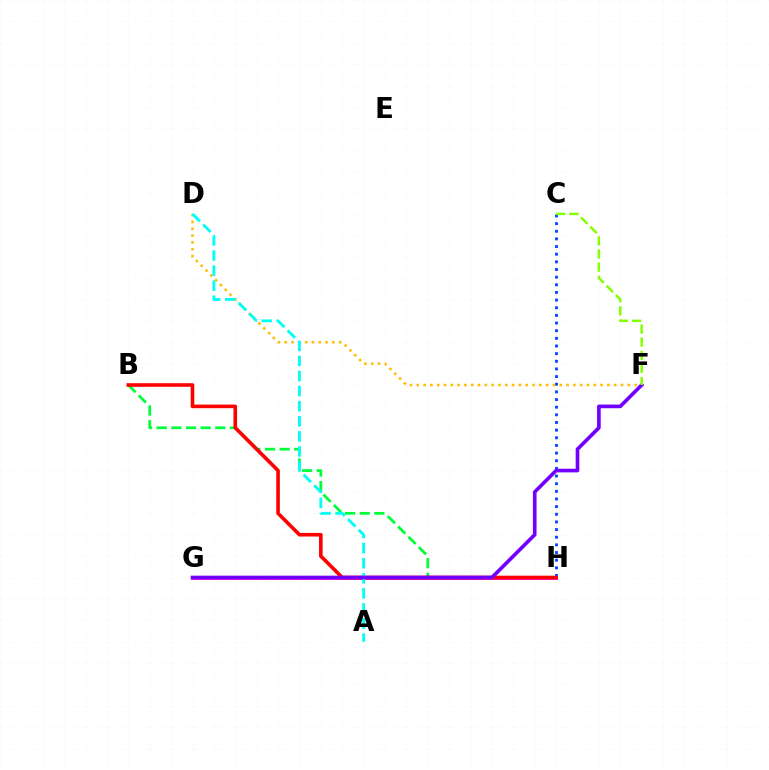{('B', 'H'): [{'color': '#00ff39', 'line_style': 'dashed', 'thickness': 1.99}, {'color': '#ff0000', 'line_style': 'solid', 'thickness': 2.6}], ('C', 'H'): [{'color': '#004bff', 'line_style': 'dotted', 'thickness': 2.08}], ('D', 'F'): [{'color': '#ffbd00', 'line_style': 'dotted', 'thickness': 1.85}], ('G', 'H'): [{'color': '#ff00cf', 'line_style': 'solid', 'thickness': 2.71}], ('A', 'D'): [{'color': '#00fff6', 'line_style': 'dashed', 'thickness': 2.05}], ('F', 'G'): [{'color': '#7200ff', 'line_style': 'solid', 'thickness': 2.63}], ('C', 'F'): [{'color': '#84ff00', 'line_style': 'dashed', 'thickness': 1.79}]}